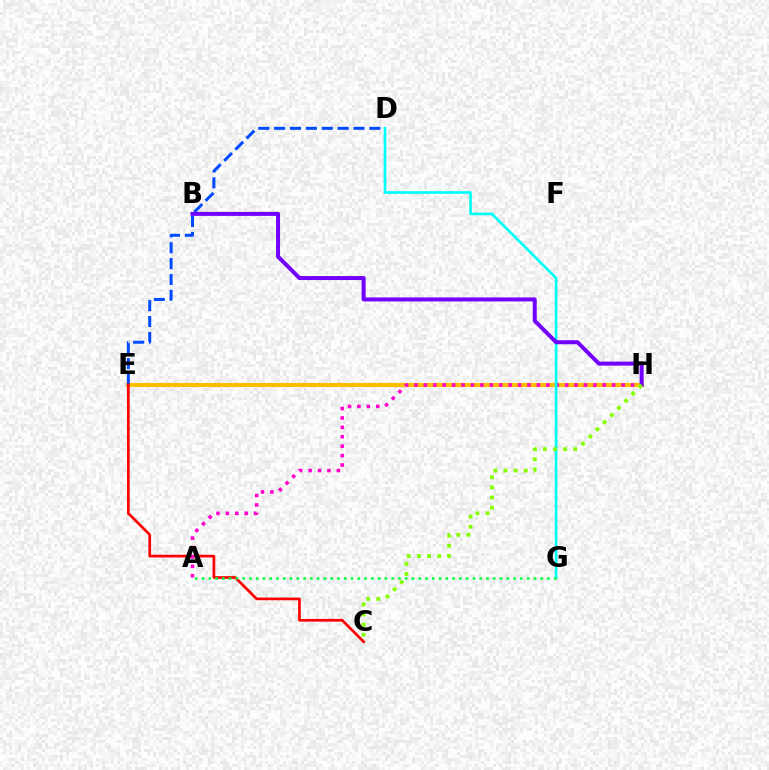{('E', 'H'): [{'color': '#ffbd00', 'line_style': 'solid', 'thickness': 2.95}], ('D', 'E'): [{'color': '#004bff', 'line_style': 'dashed', 'thickness': 2.16}], ('C', 'E'): [{'color': '#ff0000', 'line_style': 'solid', 'thickness': 1.94}], ('A', 'H'): [{'color': '#ff00cf', 'line_style': 'dotted', 'thickness': 2.56}], ('D', 'G'): [{'color': '#00fff6', 'line_style': 'solid', 'thickness': 1.92}], ('A', 'G'): [{'color': '#00ff39', 'line_style': 'dotted', 'thickness': 1.84}], ('B', 'H'): [{'color': '#7200ff', 'line_style': 'solid', 'thickness': 2.87}], ('C', 'H'): [{'color': '#84ff00', 'line_style': 'dotted', 'thickness': 2.75}]}